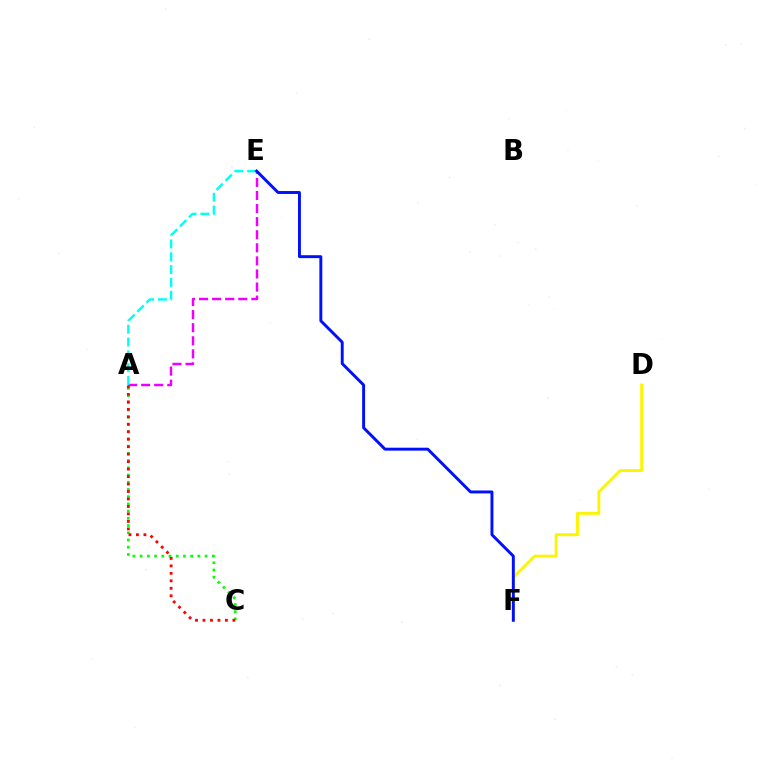{('A', 'C'): [{'color': '#08ff00', 'line_style': 'dotted', 'thickness': 1.96}, {'color': '#ff0000', 'line_style': 'dotted', 'thickness': 2.03}], ('A', 'E'): [{'color': '#ee00ff', 'line_style': 'dashed', 'thickness': 1.78}, {'color': '#00fff6', 'line_style': 'dashed', 'thickness': 1.74}], ('D', 'F'): [{'color': '#fcf500', 'line_style': 'solid', 'thickness': 2.08}], ('E', 'F'): [{'color': '#0010ff', 'line_style': 'solid', 'thickness': 2.11}]}